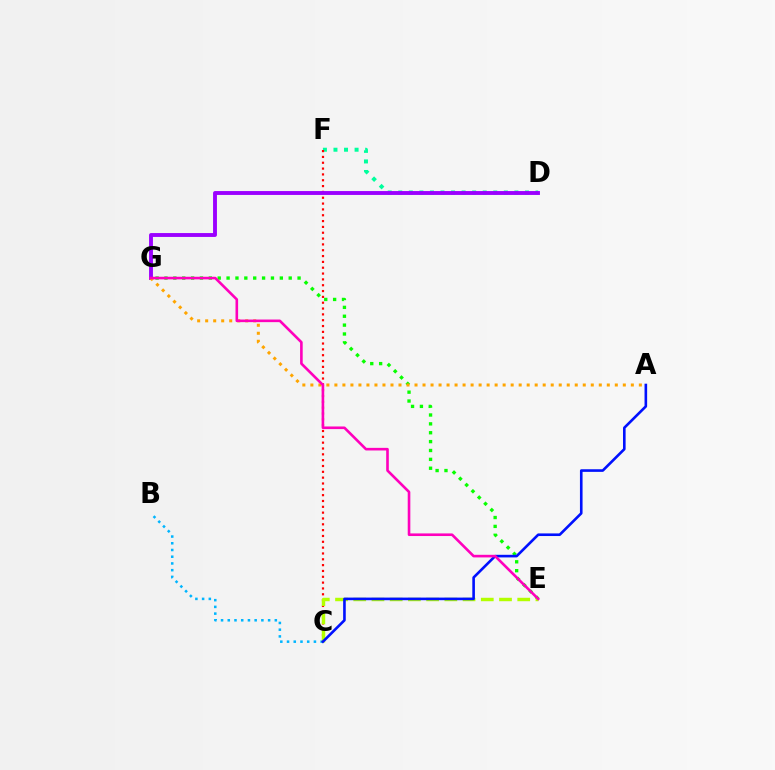{('E', 'G'): [{'color': '#08ff00', 'line_style': 'dotted', 'thickness': 2.41}, {'color': '#ff00bd', 'line_style': 'solid', 'thickness': 1.88}], ('D', 'F'): [{'color': '#00ff9d', 'line_style': 'dotted', 'thickness': 2.87}], ('C', 'F'): [{'color': '#ff0000', 'line_style': 'dotted', 'thickness': 1.58}], ('B', 'C'): [{'color': '#00b5ff', 'line_style': 'dotted', 'thickness': 1.83}], ('D', 'G'): [{'color': '#9b00ff', 'line_style': 'solid', 'thickness': 2.8}], ('C', 'E'): [{'color': '#b3ff00', 'line_style': 'dashed', 'thickness': 2.48}], ('A', 'G'): [{'color': '#ffa500', 'line_style': 'dotted', 'thickness': 2.18}], ('A', 'C'): [{'color': '#0010ff', 'line_style': 'solid', 'thickness': 1.88}]}